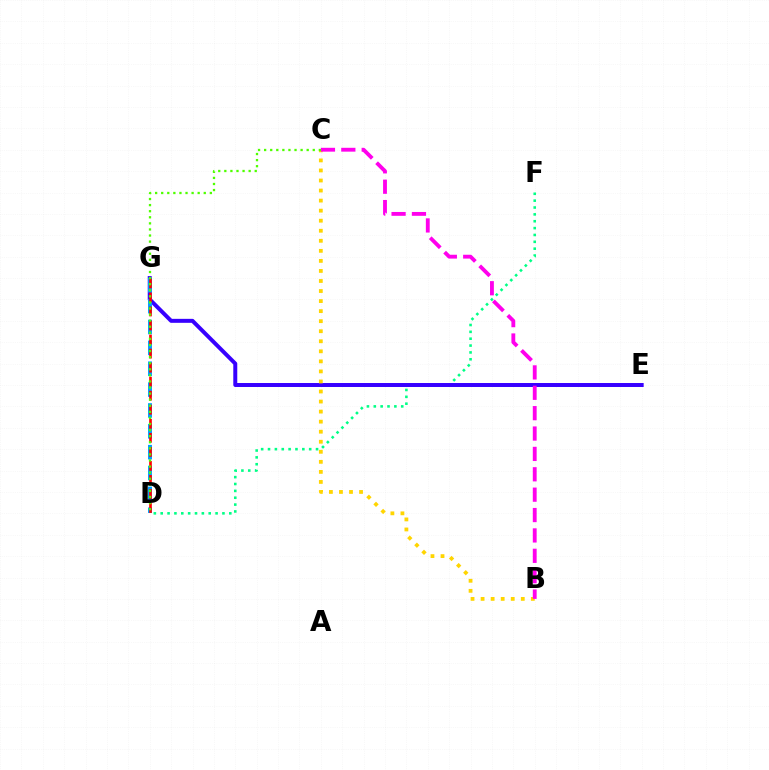{('D', 'F'): [{'color': '#00ff86', 'line_style': 'dotted', 'thickness': 1.86}], ('E', 'G'): [{'color': '#3700ff', 'line_style': 'solid', 'thickness': 2.86}], ('D', 'G'): [{'color': '#009eff', 'line_style': 'dashed', 'thickness': 2.83}, {'color': '#ff0000', 'line_style': 'dashed', 'thickness': 1.91}], ('B', 'C'): [{'color': '#ffd500', 'line_style': 'dotted', 'thickness': 2.73}, {'color': '#ff00ed', 'line_style': 'dashed', 'thickness': 2.77}], ('C', 'D'): [{'color': '#4fff00', 'line_style': 'dotted', 'thickness': 1.65}]}